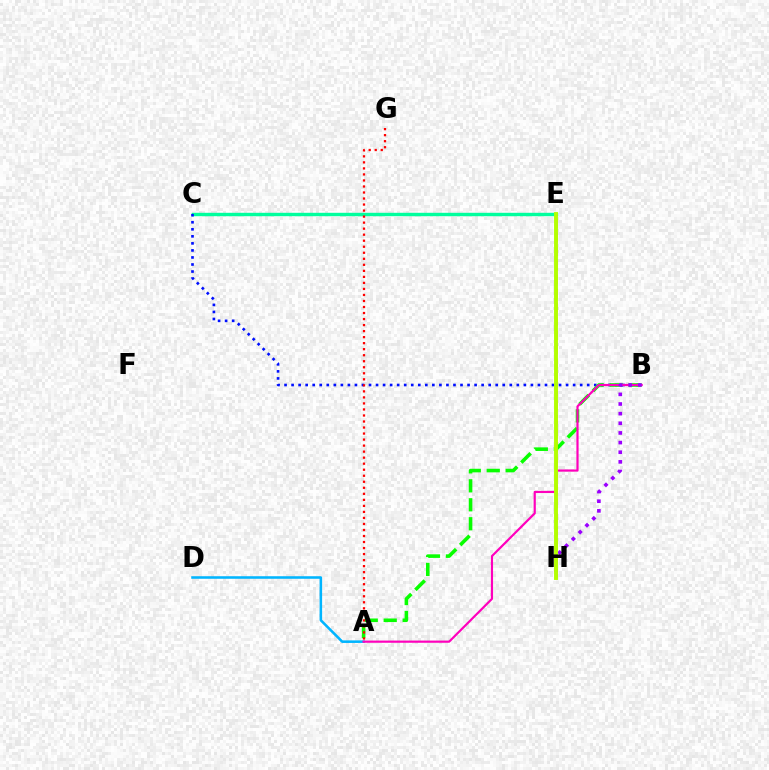{('E', 'H'): [{'color': '#ffa500', 'line_style': 'dashed', 'thickness': 1.9}, {'color': '#b3ff00', 'line_style': 'solid', 'thickness': 2.8}], ('C', 'E'): [{'color': '#00ff9d', 'line_style': 'solid', 'thickness': 2.45}], ('B', 'C'): [{'color': '#0010ff', 'line_style': 'dotted', 'thickness': 1.91}], ('A', 'B'): [{'color': '#08ff00', 'line_style': 'dashed', 'thickness': 2.58}, {'color': '#ff00bd', 'line_style': 'solid', 'thickness': 1.58}], ('A', 'D'): [{'color': '#00b5ff', 'line_style': 'solid', 'thickness': 1.84}], ('B', 'H'): [{'color': '#9b00ff', 'line_style': 'dotted', 'thickness': 2.62}], ('A', 'G'): [{'color': '#ff0000', 'line_style': 'dotted', 'thickness': 1.64}]}